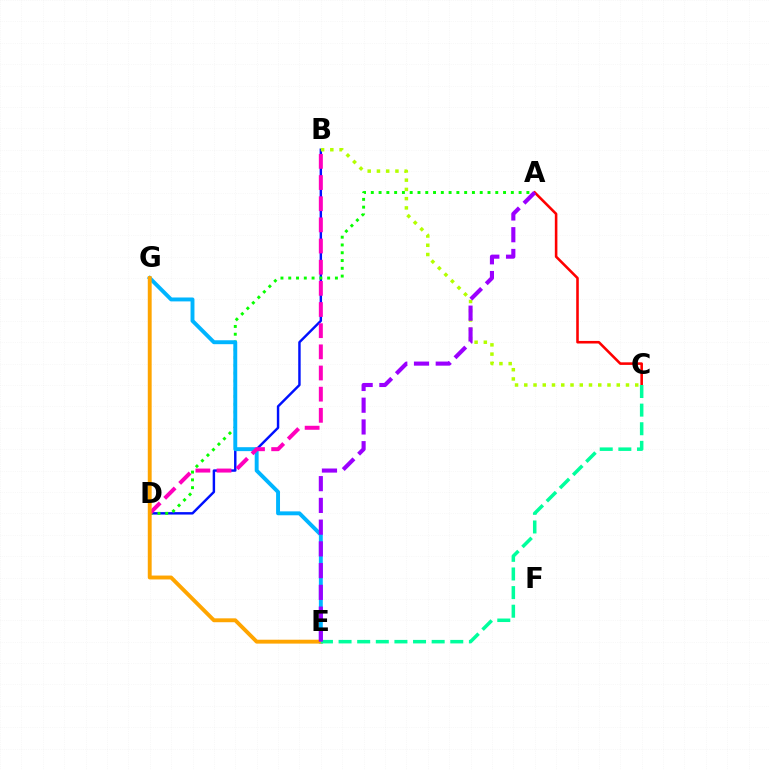{('B', 'D'): [{'color': '#0010ff', 'line_style': 'solid', 'thickness': 1.76}, {'color': '#ff00bd', 'line_style': 'dashed', 'thickness': 2.87}], ('A', 'D'): [{'color': '#08ff00', 'line_style': 'dotted', 'thickness': 2.11}], ('A', 'C'): [{'color': '#ff0000', 'line_style': 'solid', 'thickness': 1.86}], ('E', 'G'): [{'color': '#00b5ff', 'line_style': 'solid', 'thickness': 2.82}, {'color': '#ffa500', 'line_style': 'solid', 'thickness': 2.8}], ('B', 'C'): [{'color': '#b3ff00', 'line_style': 'dotted', 'thickness': 2.51}], ('C', 'E'): [{'color': '#00ff9d', 'line_style': 'dashed', 'thickness': 2.53}], ('A', 'E'): [{'color': '#9b00ff', 'line_style': 'dashed', 'thickness': 2.95}]}